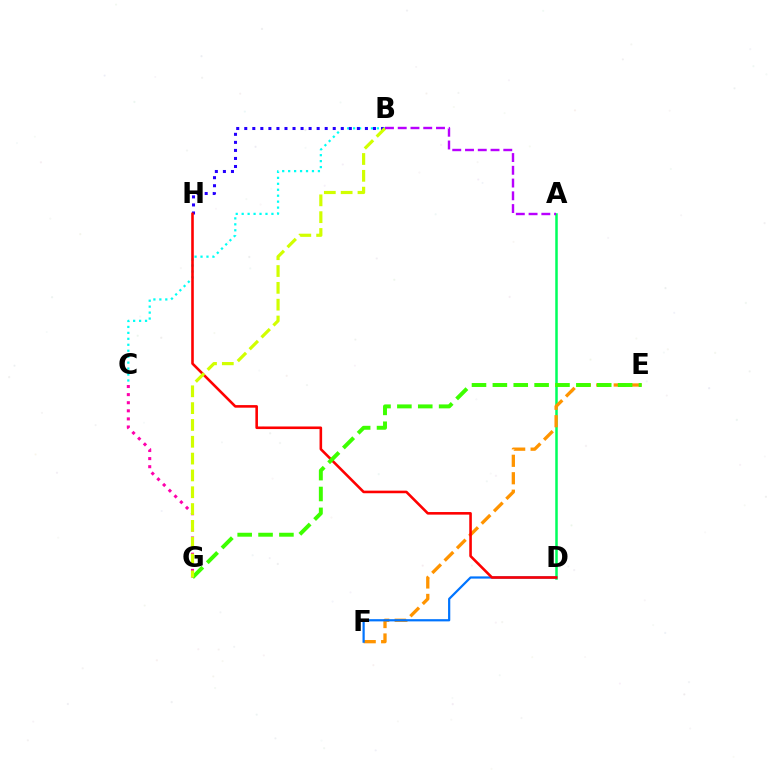{('A', 'D'): [{'color': '#00ff5c', 'line_style': 'solid', 'thickness': 1.81}], ('B', 'C'): [{'color': '#00fff6', 'line_style': 'dotted', 'thickness': 1.62}], ('E', 'F'): [{'color': '#ff9400', 'line_style': 'dashed', 'thickness': 2.37}], ('D', 'F'): [{'color': '#0074ff', 'line_style': 'solid', 'thickness': 1.6}], ('C', 'G'): [{'color': '#ff00ac', 'line_style': 'dotted', 'thickness': 2.2}], ('B', 'H'): [{'color': '#2500ff', 'line_style': 'dotted', 'thickness': 2.19}], ('D', 'H'): [{'color': '#ff0000', 'line_style': 'solid', 'thickness': 1.87}], ('E', 'G'): [{'color': '#3dff00', 'line_style': 'dashed', 'thickness': 2.84}], ('B', 'G'): [{'color': '#d1ff00', 'line_style': 'dashed', 'thickness': 2.29}], ('A', 'B'): [{'color': '#b900ff', 'line_style': 'dashed', 'thickness': 1.73}]}